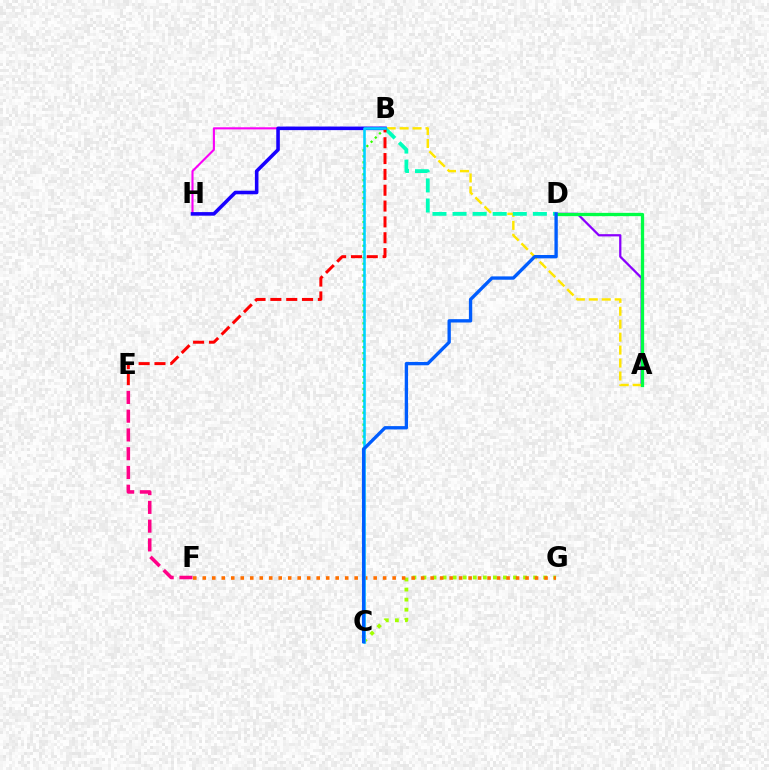{('C', 'G'): [{'color': '#a2ff00', 'line_style': 'dotted', 'thickness': 2.73}], ('A', 'D'): [{'color': '#8a00ff', 'line_style': 'solid', 'thickness': 1.62}, {'color': '#00ff45', 'line_style': 'solid', 'thickness': 2.37}], ('A', 'B'): [{'color': '#ffe600', 'line_style': 'dashed', 'thickness': 1.76}], ('B', 'C'): [{'color': '#31ff00', 'line_style': 'dotted', 'thickness': 1.62}, {'color': '#00d3ff', 'line_style': 'solid', 'thickness': 1.87}], ('B', 'D'): [{'color': '#00ffbb', 'line_style': 'dashed', 'thickness': 2.73}], ('B', 'H'): [{'color': '#fa00f9', 'line_style': 'solid', 'thickness': 1.51}, {'color': '#1900ff', 'line_style': 'solid', 'thickness': 2.57}], ('F', 'G'): [{'color': '#ff7000', 'line_style': 'dotted', 'thickness': 2.58}], ('E', 'F'): [{'color': '#ff0088', 'line_style': 'dashed', 'thickness': 2.55}], ('B', 'E'): [{'color': '#ff0000', 'line_style': 'dashed', 'thickness': 2.15}], ('C', 'D'): [{'color': '#005dff', 'line_style': 'solid', 'thickness': 2.4}]}